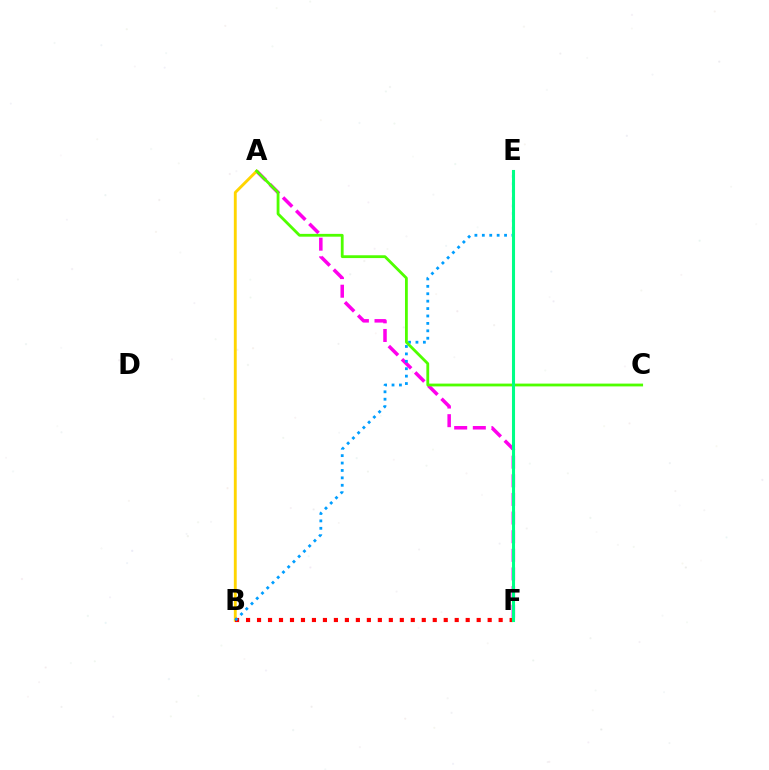{('A', 'F'): [{'color': '#ff00ed', 'line_style': 'dashed', 'thickness': 2.53}], ('A', 'B'): [{'color': '#ffd500', 'line_style': 'solid', 'thickness': 2.07}], ('B', 'F'): [{'color': '#ff0000', 'line_style': 'dotted', 'thickness': 2.98}], ('B', 'E'): [{'color': '#009eff', 'line_style': 'dotted', 'thickness': 2.01}], ('E', 'F'): [{'color': '#3700ff', 'line_style': 'solid', 'thickness': 1.97}, {'color': '#00ff86', 'line_style': 'solid', 'thickness': 2.21}], ('A', 'C'): [{'color': '#4fff00', 'line_style': 'solid', 'thickness': 2.02}]}